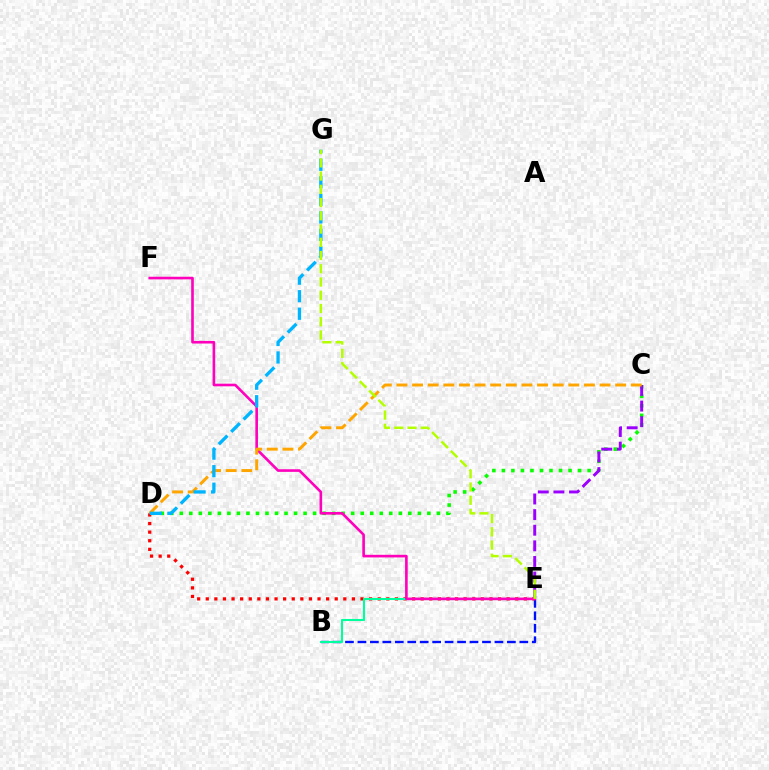{('B', 'E'): [{'color': '#0010ff', 'line_style': 'dashed', 'thickness': 1.69}, {'color': '#00ff9d', 'line_style': 'solid', 'thickness': 1.51}], ('D', 'E'): [{'color': '#ff0000', 'line_style': 'dotted', 'thickness': 2.34}], ('C', 'D'): [{'color': '#08ff00', 'line_style': 'dotted', 'thickness': 2.59}, {'color': '#ffa500', 'line_style': 'dashed', 'thickness': 2.12}], ('E', 'F'): [{'color': '#ff00bd', 'line_style': 'solid', 'thickness': 1.89}], ('C', 'E'): [{'color': '#9b00ff', 'line_style': 'dashed', 'thickness': 2.12}], ('D', 'G'): [{'color': '#00b5ff', 'line_style': 'dashed', 'thickness': 2.38}], ('E', 'G'): [{'color': '#b3ff00', 'line_style': 'dashed', 'thickness': 1.8}]}